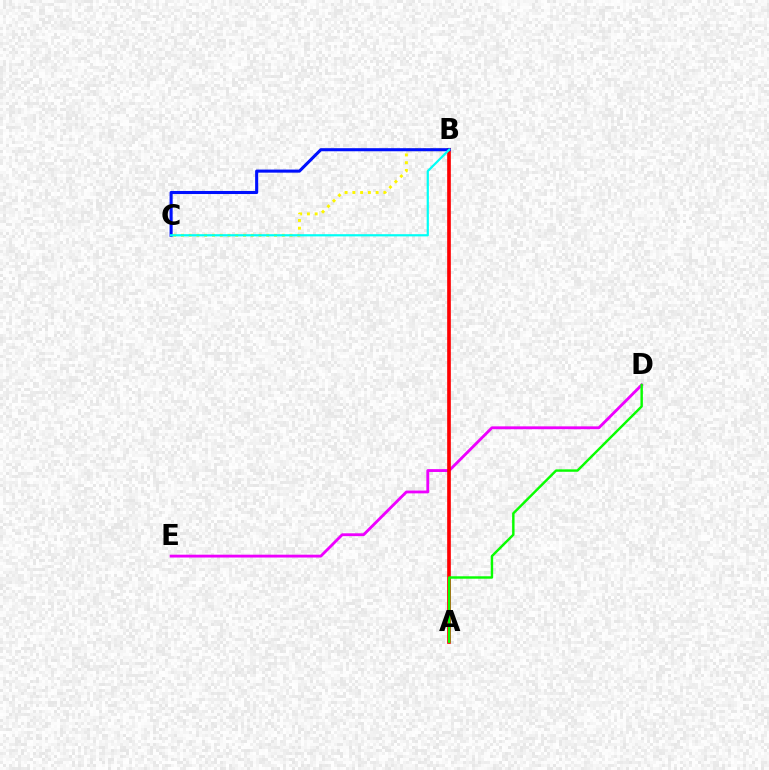{('D', 'E'): [{'color': '#ee00ff', 'line_style': 'solid', 'thickness': 2.04}], ('B', 'C'): [{'color': '#fcf500', 'line_style': 'dotted', 'thickness': 2.11}, {'color': '#0010ff', 'line_style': 'solid', 'thickness': 2.21}, {'color': '#00fff6', 'line_style': 'solid', 'thickness': 1.58}], ('A', 'B'): [{'color': '#ff0000', 'line_style': 'solid', 'thickness': 2.64}], ('A', 'D'): [{'color': '#08ff00', 'line_style': 'solid', 'thickness': 1.75}]}